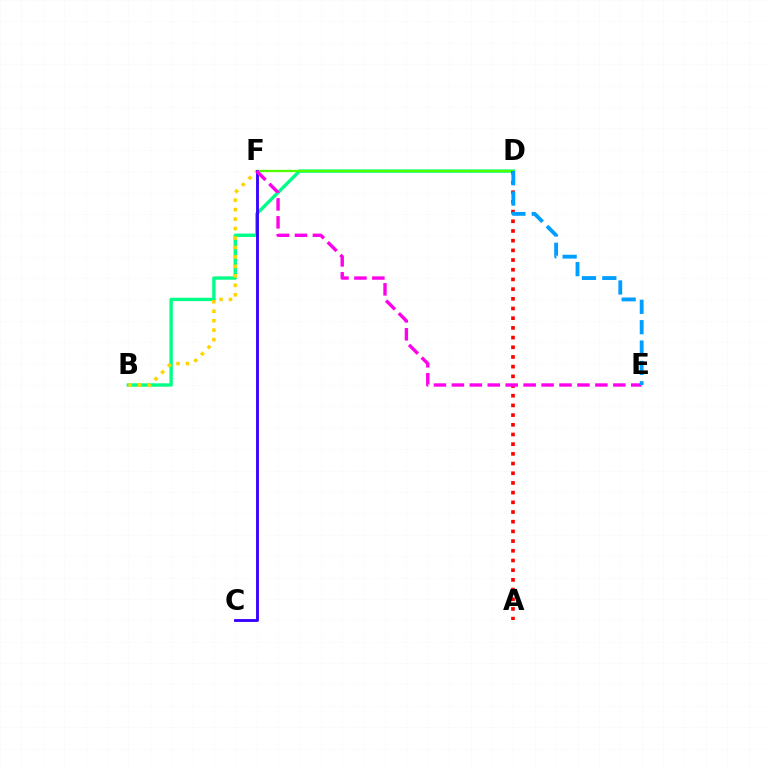{('B', 'D'): [{'color': '#00ff86', 'line_style': 'solid', 'thickness': 2.43}], ('D', 'F'): [{'color': '#4fff00', 'line_style': 'solid', 'thickness': 1.67}], ('A', 'D'): [{'color': '#ff0000', 'line_style': 'dotted', 'thickness': 2.63}], ('B', 'F'): [{'color': '#ffd500', 'line_style': 'dotted', 'thickness': 2.57}], ('C', 'F'): [{'color': '#3700ff', 'line_style': 'solid', 'thickness': 2.05}], ('E', 'F'): [{'color': '#ff00ed', 'line_style': 'dashed', 'thickness': 2.44}], ('D', 'E'): [{'color': '#009eff', 'line_style': 'dashed', 'thickness': 2.77}]}